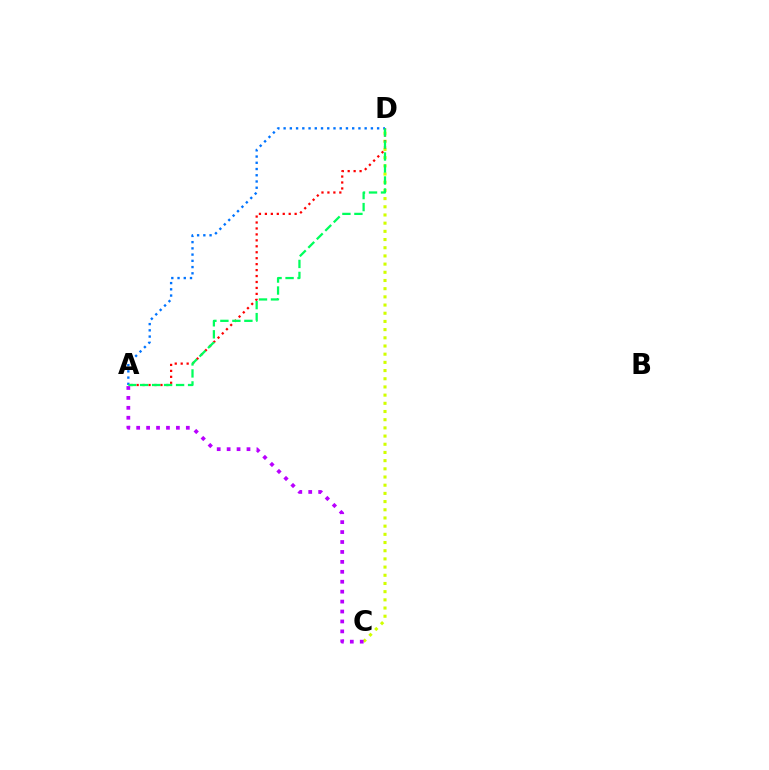{('C', 'D'): [{'color': '#d1ff00', 'line_style': 'dotted', 'thickness': 2.22}], ('A', 'D'): [{'color': '#ff0000', 'line_style': 'dotted', 'thickness': 1.62}, {'color': '#0074ff', 'line_style': 'dotted', 'thickness': 1.69}, {'color': '#00ff5c', 'line_style': 'dashed', 'thickness': 1.63}], ('A', 'C'): [{'color': '#b900ff', 'line_style': 'dotted', 'thickness': 2.7}]}